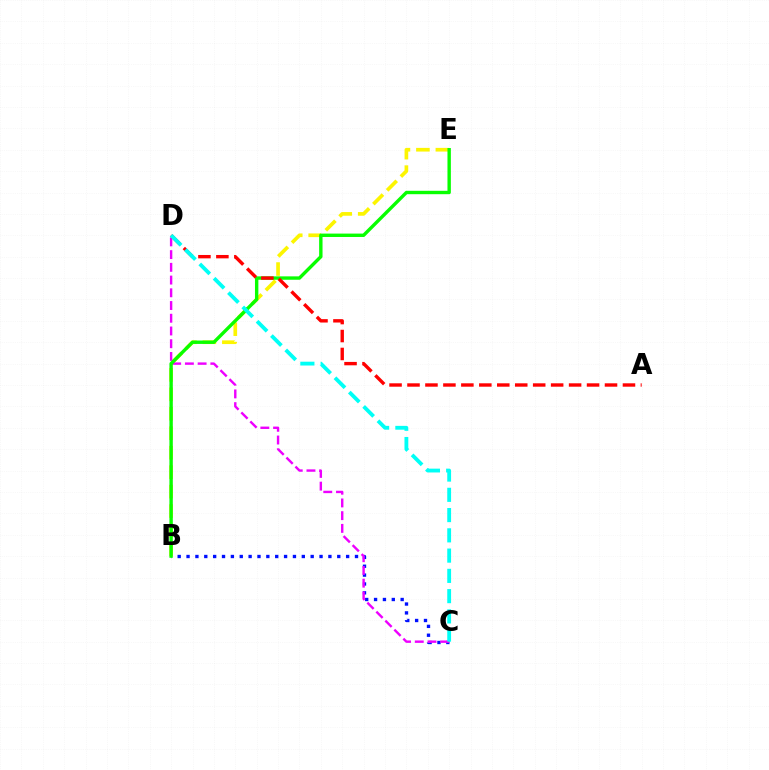{('B', 'E'): [{'color': '#fcf500', 'line_style': 'dashed', 'thickness': 2.64}, {'color': '#08ff00', 'line_style': 'solid', 'thickness': 2.44}], ('B', 'C'): [{'color': '#0010ff', 'line_style': 'dotted', 'thickness': 2.41}], ('C', 'D'): [{'color': '#ee00ff', 'line_style': 'dashed', 'thickness': 1.73}, {'color': '#00fff6', 'line_style': 'dashed', 'thickness': 2.75}], ('A', 'D'): [{'color': '#ff0000', 'line_style': 'dashed', 'thickness': 2.44}]}